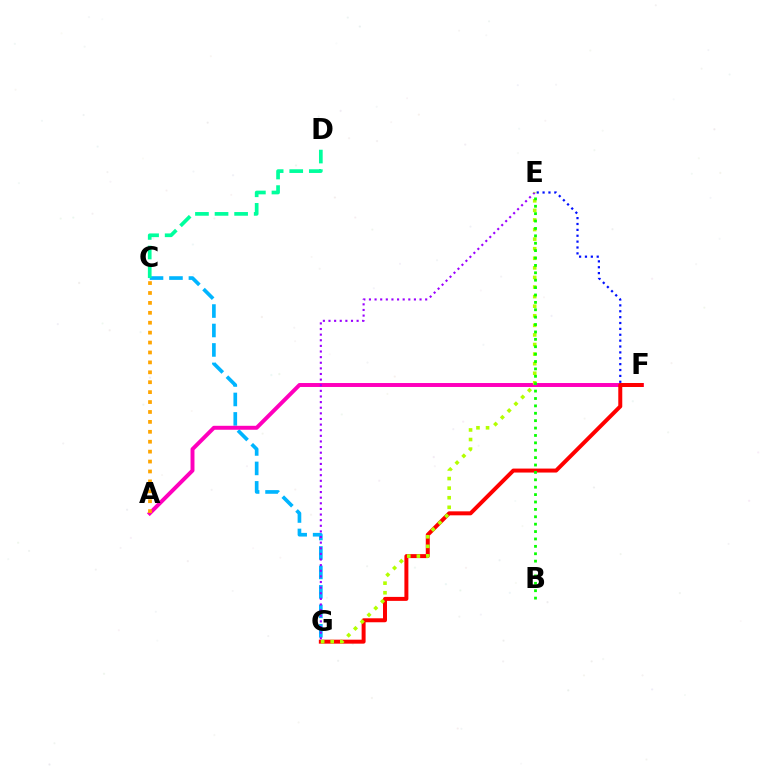{('C', 'G'): [{'color': '#00b5ff', 'line_style': 'dashed', 'thickness': 2.64}], ('A', 'F'): [{'color': '#ff00bd', 'line_style': 'solid', 'thickness': 2.84}], ('E', 'F'): [{'color': '#0010ff', 'line_style': 'dotted', 'thickness': 1.6}], ('F', 'G'): [{'color': '#ff0000', 'line_style': 'solid', 'thickness': 2.86}], ('E', 'G'): [{'color': '#9b00ff', 'line_style': 'dotted', 'thickness': 1.53}, {'color': '#b3ff00', 'line_style': 'dotted', 'thickness': 2.6}], ('A', 'C'): [{'color': '#ffa500', 'line_style': 'dotted', 'thickness': 2.69}], ('C', 'D'): [{'color': '#00ff9d', 'line_style': 'dashed', 'thickness': 2.66}], ('B', 'E'): [{'color': '#08ff00', 'line_style': 'dotted', 'thickness': 2.01}]}